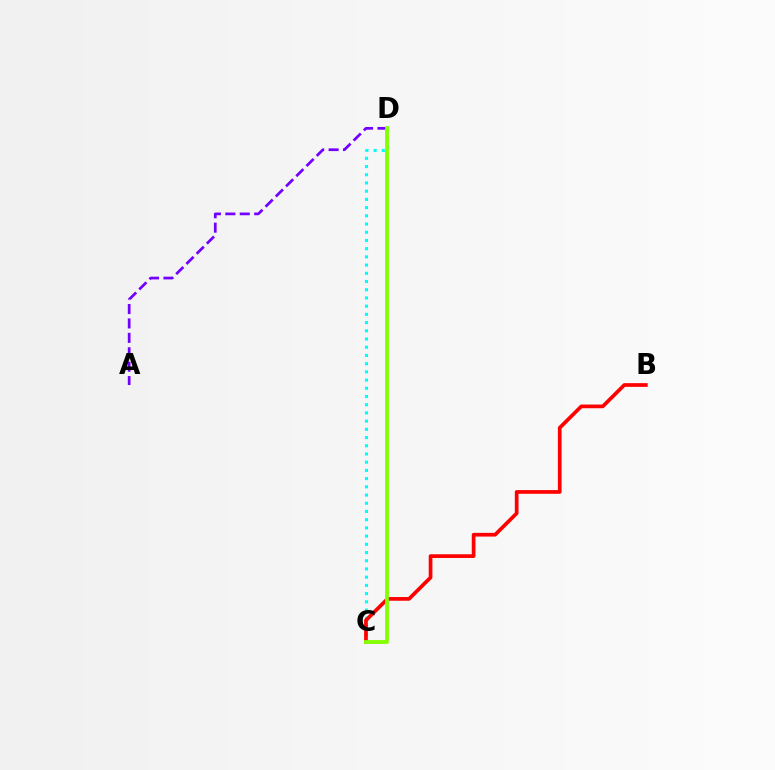{('C', 'D'): [{'color': '#00fff6', 'line_style': 'dotted', 'thickness': 2.23}, {'color': '#84ff00', 'line_style': 'solid', 'thickness': 2.74}], ('B', 'C'): [{'color': '#ff0000', 'line_style': 'solid', 'thickness': 2.67}], ('A', 'D'): [{'color': '#7200ff', 'line_style': 'dashed', 'thickness': 1.96}]}